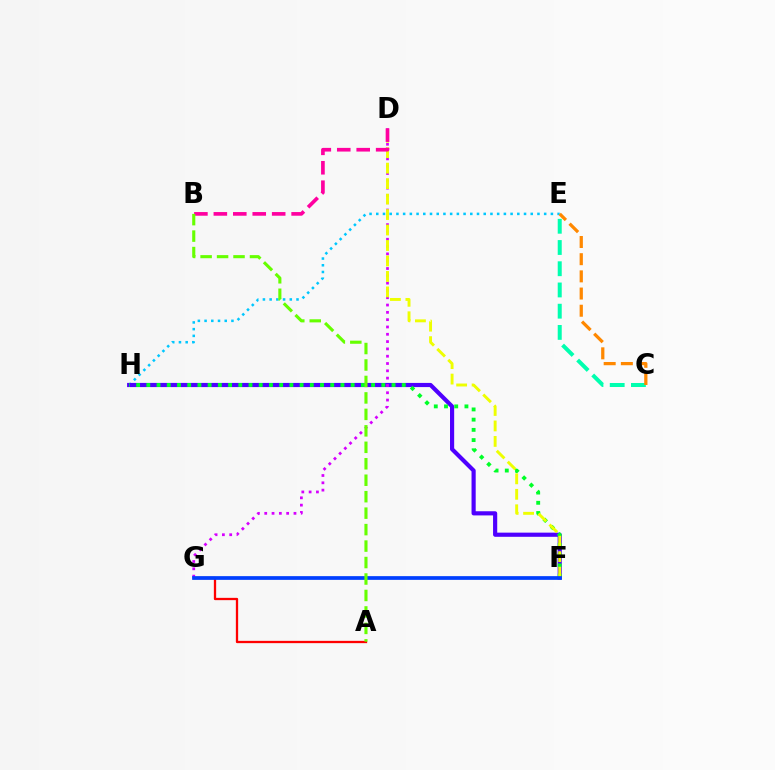{('E', 'H'): [{'color': '#00c7ff', 'line_style': 'dotted', 'thickness': 1.82}], ('F', 'H'): [{'color': '#4f00ff', 'line_style': 'solid', 'thickness': 3.0}, {'color': '#00ff27', 'line_style': 'dotted', 'thickness': 2.78}], ('C', 'E'): [{'color': '#00ffaf', 'line_style': 'dashed', 'thickness': 2.88}, {'color': '#ff8800', 'line_style': 'dashed', 'thickness': 2.33}], ('A', 'G'): [{'color': '#ff0000', 'line_style': 'solid', 'thickness': 1.65}], ('D', 'G'): [{'color': '#d600ff', 'line_style': 'dotted', 'thickness': 1.99}], ('D', 'F'): [{'color': '#eeff00', 'line_style': 'dashed', 'thickness': 2.1}], ('F', 'G'): [{'color': '#003fff', 'line_style': 'solid', 'thickness': 2.68}], ('B', 'D'): [{'color': '#ff00a0', 'line_style': 'dashed', 'thickness': 2.64}], ('A', 'B'): [{'color': '#66ff00', 'line_style': 'dashed', 'thickness': 2.24}]}